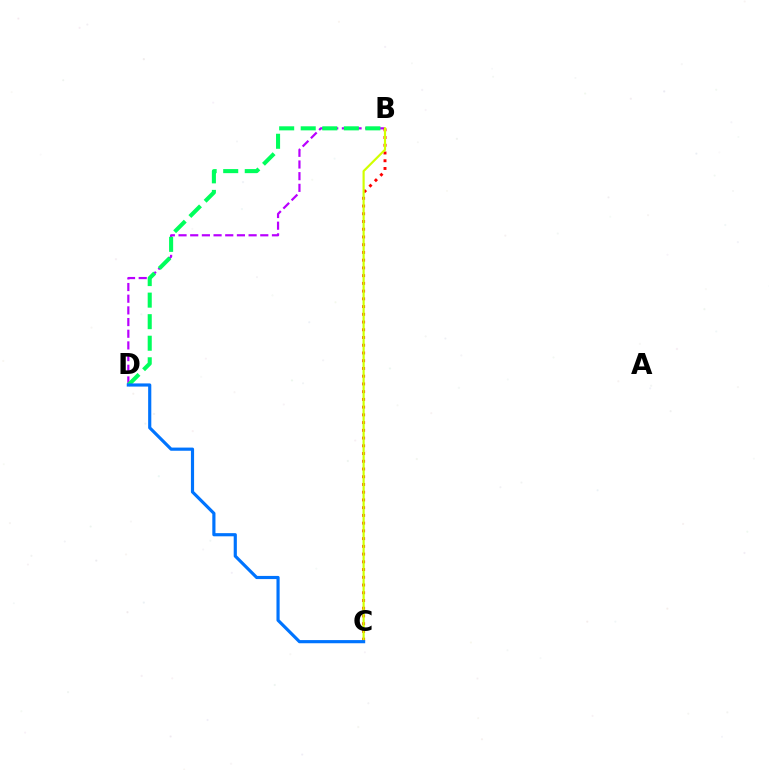{('B', 'D'): [{'color': '#b900ff', 'line_style': 'dashed', 'thickness': 1.59}, {'color': '#00ff5c', 'line_style': 'dashed', 'thickness': 2.93}], ('B', 'C'): [{'color': '#ff0000', 'line_style': 'dotted', 'thickness': 2.1}, {'color': '#d1ff00', 'line_style': 'solid', 'thickness': 1.56}], ('C', 'D'): [{'color': '#0074ff', 'line_style': 'solid', 'thickness': 2.28}]}